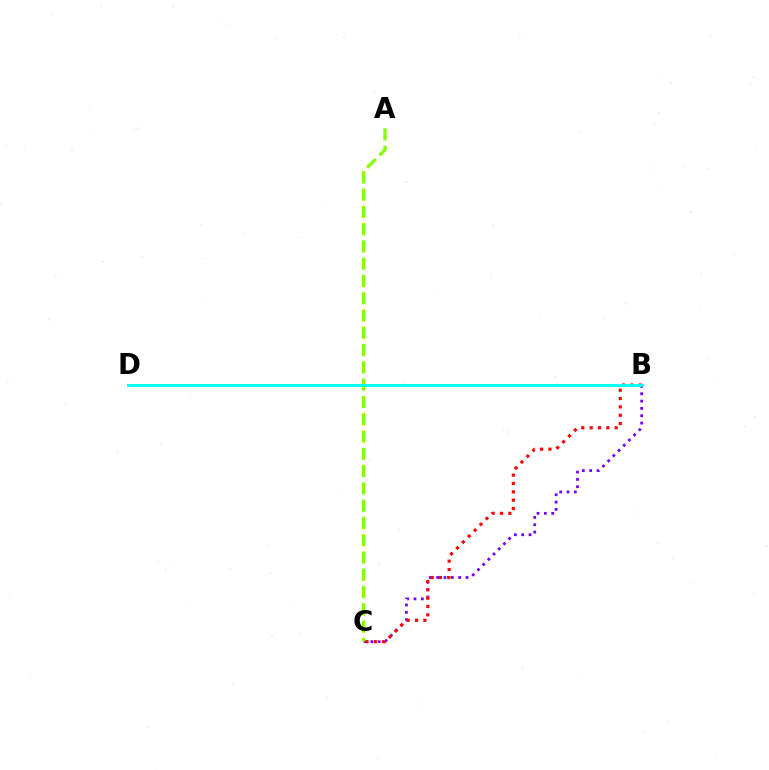{('B', 'C'): [{'color': '#7200ff', 'line_style': 'dotted', 'thickness': 1.99}, {'color': '#ff0000', 'line_style': 'dotted', 'thickness': 2.27}], ('A', 'C'): [{'color': '#84ff00', 'line_style': 'dashed', 'thickness': 2.35}], ('B', 'D'): [{'color': '#00fff6', 'line_style': 'solid', 'thickness': 2.05}]}